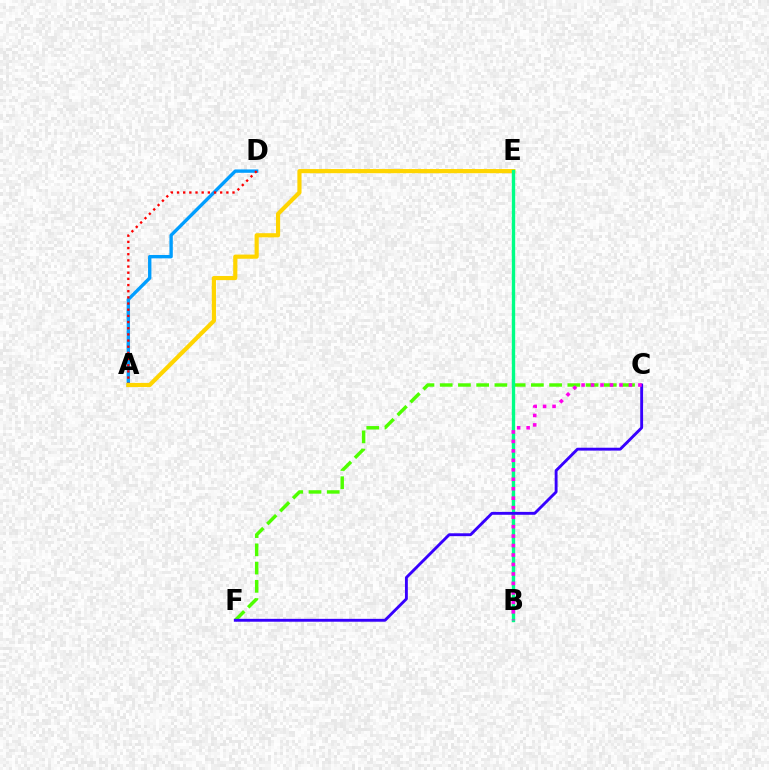{('C', 'F'): [{'color': '#4fff00', 'line_style': 'dashed', 'thickness': 2.48}, {'color': '#3700ff', 'line_style': 'solid', 'thickness': 2.07}], ('A', 'D'): [{'color': '#009eff', 'line_style': 'solid', 'thickness': 2.43}, {'color': '#ff0000', 'line_style': 'dotted', 'thickness': 1.68}], ('A', 'E'): [{'color': '#ffd500', 'line_style': 'solid', 'thickness': 2.99}], ('B', 'E'): [{'color': '#00ff86', 'line_style': 'solid', 'thickness': 2.42}], ('B', 'C'): [{'color': '#ff00ed', 'line_style': 'dotted', 'thickness': 2.57}]}